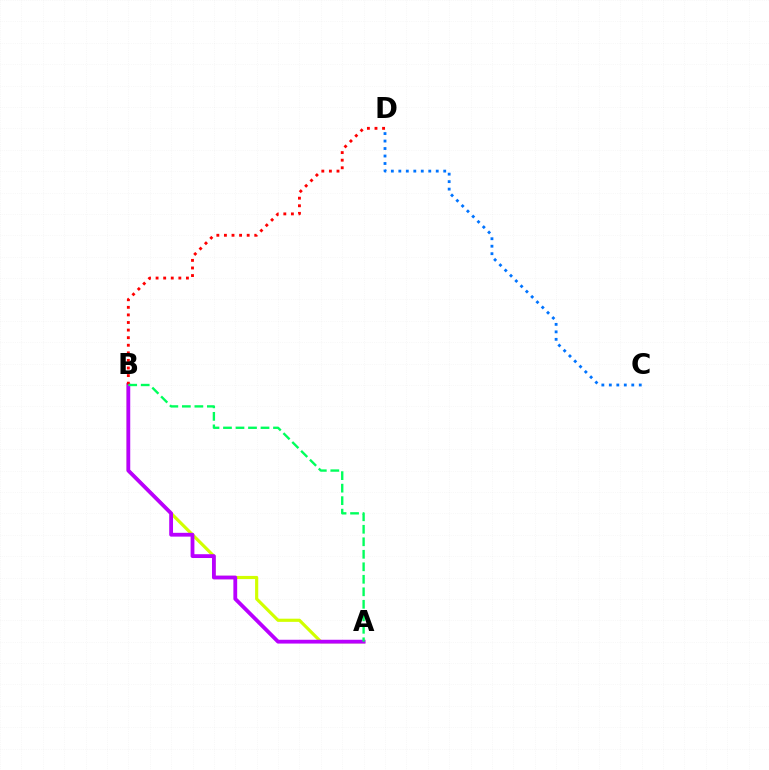{('A', 'B'): [{'color': '#d1ff00', 'line_style': 'solid', 'thickness': 2.28}, {'color': '#b900ff', 'line_style': 'solid', 'thickness': 2.74}, {'color': '#00ff5c', 'line_style': 'dashed', 'thickness': 1.7}], ('B', 'D'): [{'color': '#ff0000', 'line_style': 'dotted', 'thickness': 2.06}], ('C', 'D'): [{'color': '#0074ff', 'line_style': 'dotted', 'thickness': 2.03}]}